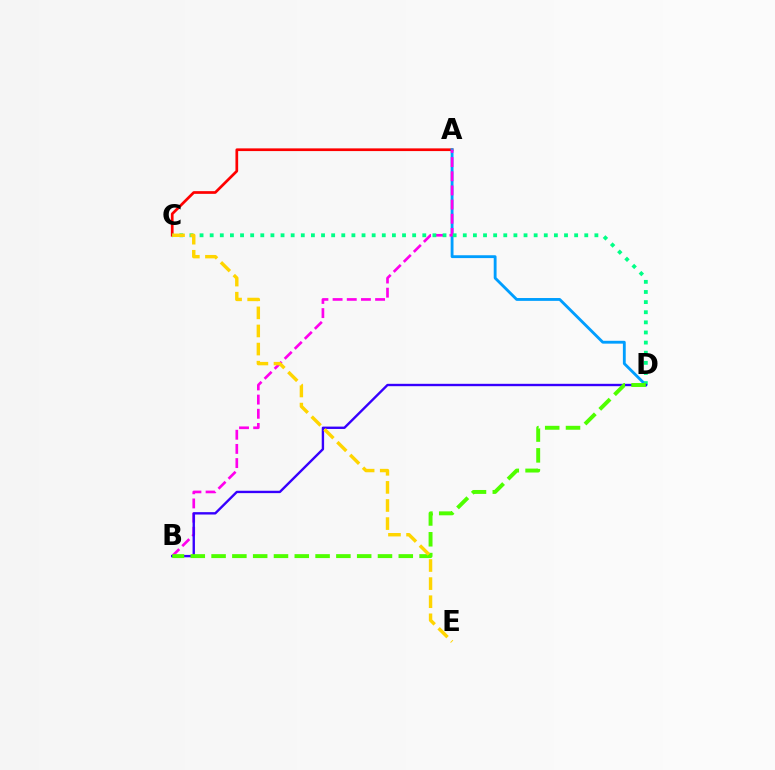{('A', 'C'): [{'color': '#ff0000', 'line_style': 'solid', 'thickness': 1.95}], ('A', 'D'): [{'color': '#009eff', 'line_style': 'solid', 'thickness': 2.05}], ('A', 'B'): [{'color': '#ff00ed', 'line_style': 'dashed', 'thickness': 1.92}], ('C', 'D'): [{'color': '#00ff86', 'line_style': 'dotted', 'thickness': 2.75}], ('B', 'D'): [{'color': '#3700ff', 'line_style': 'solid', 'thickness': 1.71}, {'color': '#4fff00', 'line_style': 'dashed', 'thickness': 2.83}], ('C', 'E'): [{'color': '#ffd500', 'line_style': 'dashed', 'thickness': 2.46}]}